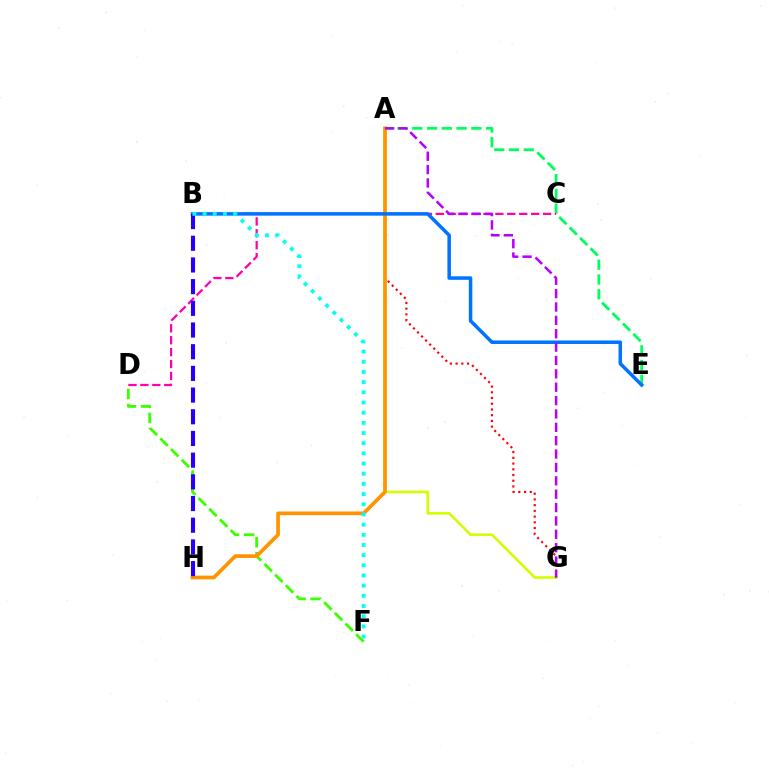{('A', 'E'): [{'color': '#00ff5c', 'line_style': 'dashed', 'thickness': 2.01}], ('D', 'F'): [{'color': '#3dff00', 'line_style': 'dashed', 'thickness': 2.05}], ('C', 'D'): [{'color': '#ff00ac', 'line_style': 'dashed', 'thickness': 1.62}], ('A', 'G'): [{'color': '#d1ff00', 'line_style': 'solid', 'thickness': 1.89}, {'color': '#ff0000', 'line_style': 'dotted', 'thickness': 1.56}, {'color': '#b900ff', 'line_style': 'dashed', 'thickness': 1.82}], ('A', 'H'): [{'color': '#ff9400', 'line_style': 'solid', 'thickness': 2.67}], ('B', 'E'): [{'color': '#0074ff', 'line_style': 'solid', 'thickness': 2.53}], ('B', 'H'): [{'color': '#2500ff', 'line_style': 'dashed', 'thickness': 2.95}], ('B', 'F'): [{'color': '#00fff6', 'line_style': 'dotted', 'thickness': 2.77}]}